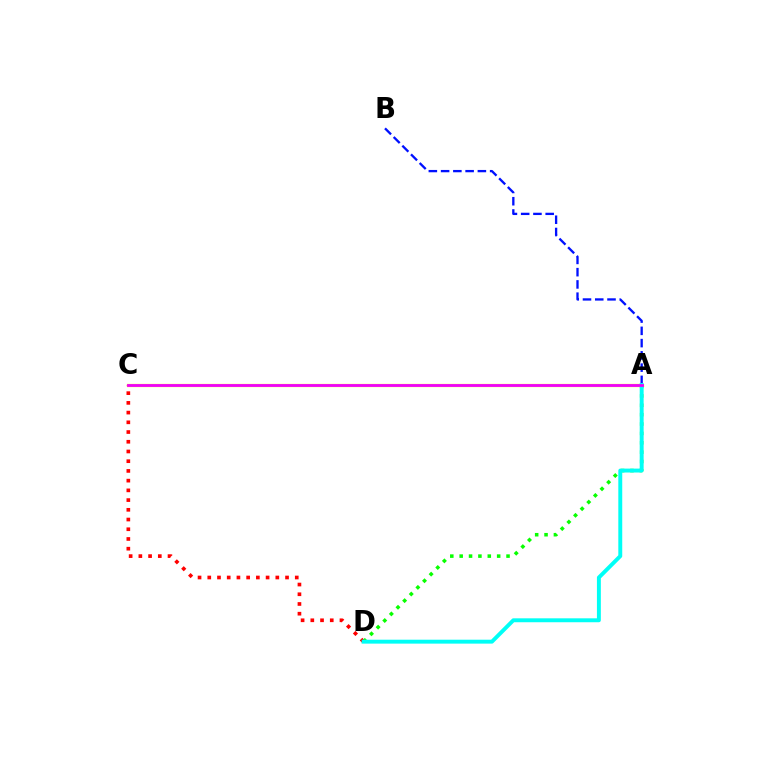{('A', 'C'): [{'color': '#fcf500', 'line_style': 'solid', 'thickness': 2.34}, {'color': '#ee00ff', 'line_style': 'solid', 'thickness': 2.02}], ('C', 'D'): [{'color': '#ff0000', 'line_style': 'dotted', 'thickness': 2.64}], ('A', 'B'): [{'color': '#0010ff', 'line_style': 'dashed', 'thickness': 1.67}], ('A', 'D'): [{'color': '#08ff00', 'line_style': 'dotted', 'thickness': 2.55}, {'color': '#00fff6', 'line_style': 'solid', 'thickness': 2.83}]}